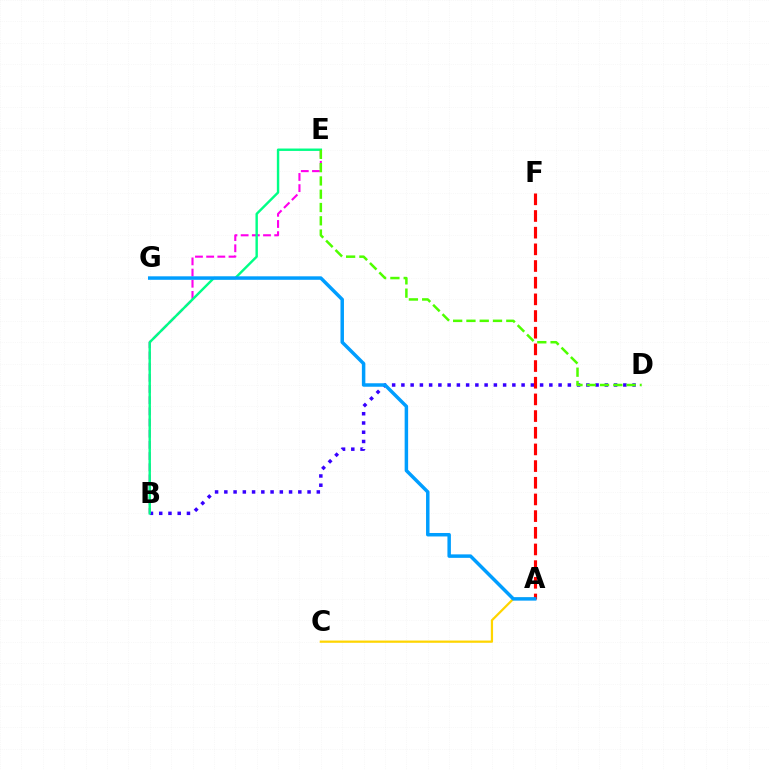{('B', 'E'): [{'color': '#ff00ed', 'line_style': 'dashed', 'thickness': 1.52}, {'color': '#00ff86', 'line_style': 'solid', 'thickness': 1.73}], ('B', 'D'): [{'color': '#3700ff', 'line_style': 'dotted', 'thickness': 2.51}], ('D', 'E'): [{'color': '#4fff00', 'line_style': 'dashed', 'thickness': 1.8}], ('A', 'C'): [{'color': '#ffd500', 'line_style': 'solid', 'thickness': 1.61}], ('A', 'F'): [{'color': '#ff0000', 'line_style': 'dashed', 'thickness': 2.26}], ('A', 'G'): [{'color': '#009eff', 'line_style': 'solid', 'thickness': 2.5}]}